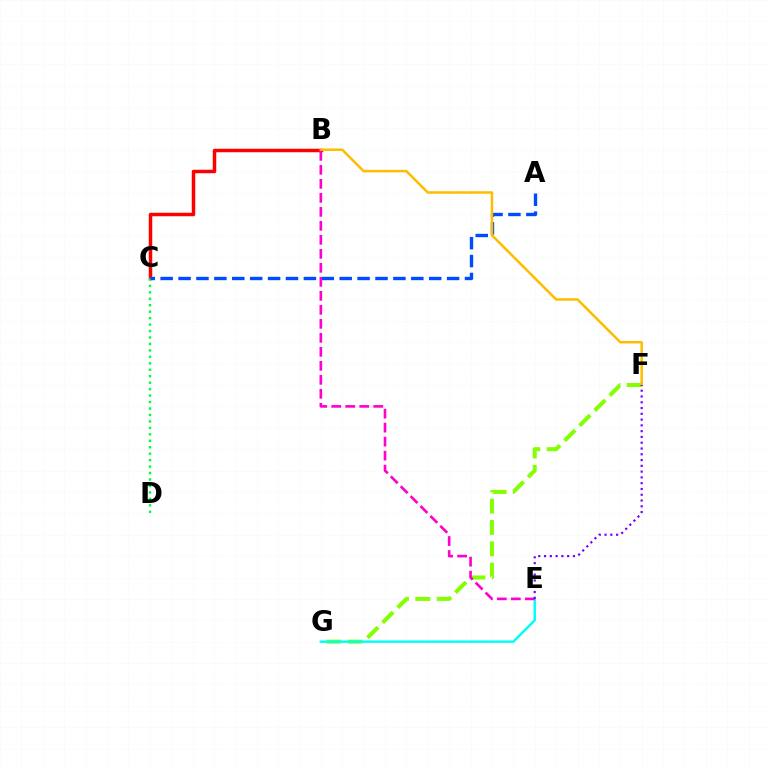{('B', 'C'): [{'color': '#ff0000', 'line_style': 'solid', 'thickness': 2.5}], ('F', 'G'): [{'color': '#84ff00', 'line_style': 'dashed', 'thickness': 2.9}], ('C', 'D'): [{'color': '#00ff39', 'line_style': 'dotted', 'thickness': 1.75}], ('A', 'C'): [{'color': '#004bff', 'line_style': 'dashed', 'thickness': 2.43}], ('B', 'F'): [{'color': '#ffbd00', 'line_style': 'solid', 'thickness': 1.81}], ('E', 'G'): [{'color': '#00fff6', 'line_style': 'solid', 'thickness': 1.75}], ('B', 'E'): [{'color': '#ff00cf', 'line_style': 'dashed', 'thickness': 1.9}], ('E', 'F'): [{'color': '#7200ff', 'line_style': 'dotted', 'thickness': 1.57}]}